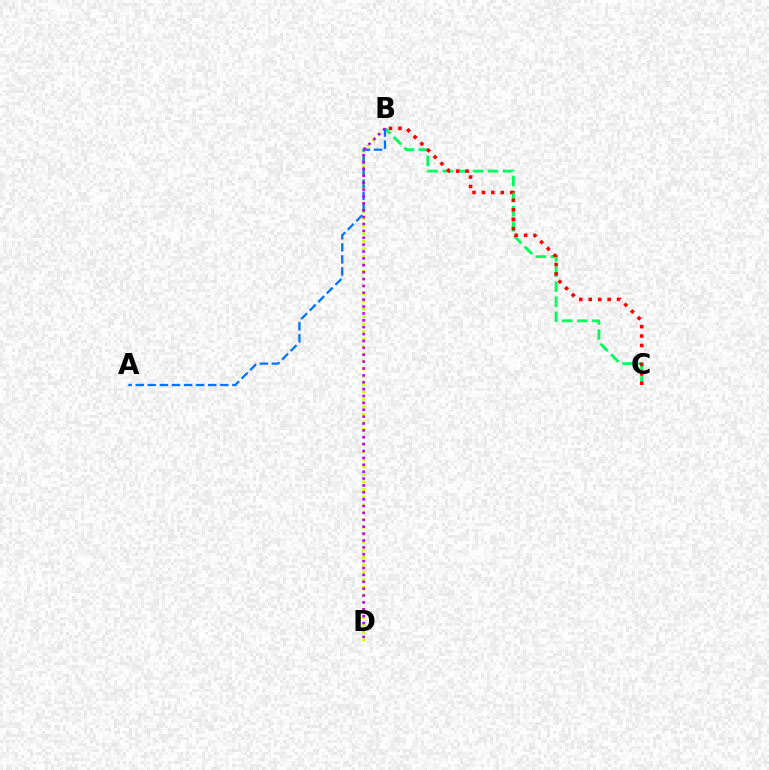{('B', 'D'): [{'color': '#d1ff00', 'line_style': 'dotted', 'thickness': 2.04}, {'color': '#b900ff', 'line_style': 'dotted', 'thickness': 1.87}], ('B', 'C'): [{'color': '#00ff5c', 'line_style': 'dashed', 'thickness': 2.05}, {'color': '#ff0000', 'line_style': 'dotted', 'thickness': 2.56}], ('A', 'B'): [{'color': '#0074ff', 'line_style': 'dashed', 'thickness': 1.64}]}